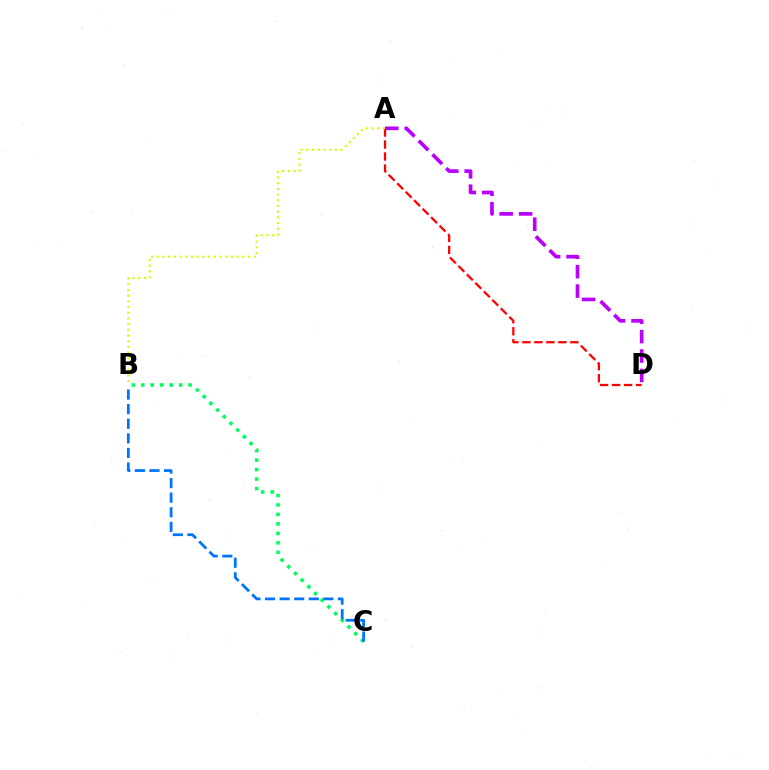{('A', 'D'): [{'color': '#ff0000', 'line_style': 'dashed', 'thickness': 1.63}, {'color': '#b900ff', 'line_style': 'dashed', 'thickness': 2.64}], ('A', 'B'): [{'color': '#d1ff00', 'line_style': 'dotted', 'thickness': 1.55}], ('B', 'C'): [{'color': '#00ff5c', 'line_style': 'dotted', 'thickness': 2.57}, {'color': '#0074ff', 'line_style': 'dashed', 'thickness': 1.98}]}